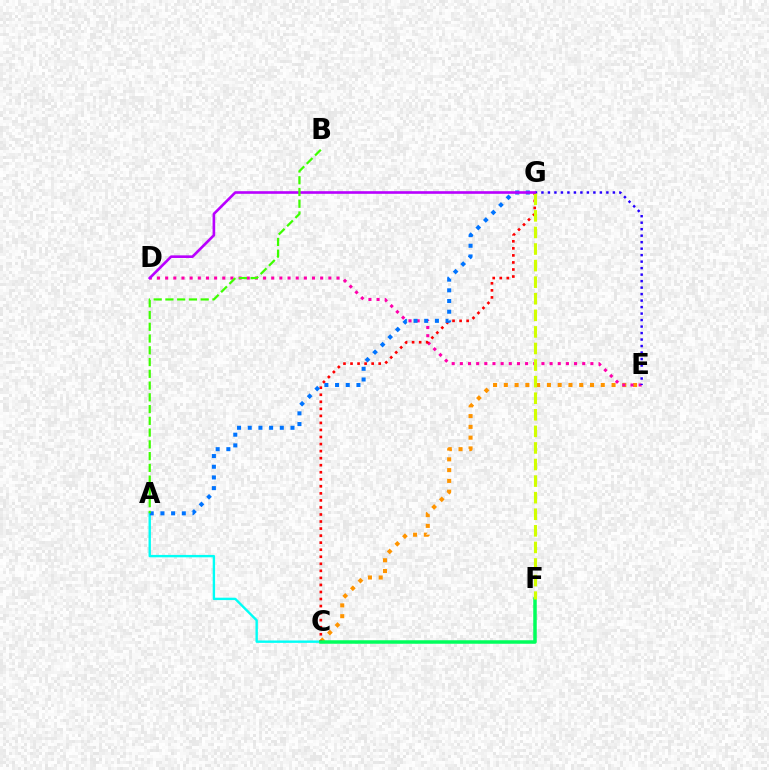{('C', 'E'): [{'color': '#ff9400', 'line_style': 'dotted', 'thickness': 2.93}], ('D', 'E'): [{'color': '#ff00ac', 'line_style': 'dotted', 'thickness': 2.22}], ('A', 'C'): [{'color': '#00fff6', 'line_style': 'solid', 'thickness': 1.72}], ('C', 'G'): [{'color': '#ff0000', 'line_style': 'dotted', 'thickness': 1.91}], ('A', 'G'): [{'color': '#0074ff', 'line_style': 'dotted', 'thickness': 2.9}], ('E', 'G'): [{'color': '#2500ff', 'line_style': 'dotted', 'thickness': 1.76}], ('C', 'F'): [{'color': '#00ff5c', 'line_style': 'solid', 'thickness': 2.52}], ('F', 'G'): [{'color': '#d1ff00', 'line_style': 'dashed', 'thickness': 2.25}], ('D', 'G'): [{'color': '#b900ff', 'line_style': 'solid', 'thickness': 1.89}], ('A', 'B'): [{'color': '#3dff00', 'line_style': 'dashed', 'thickness': 1.6}]}